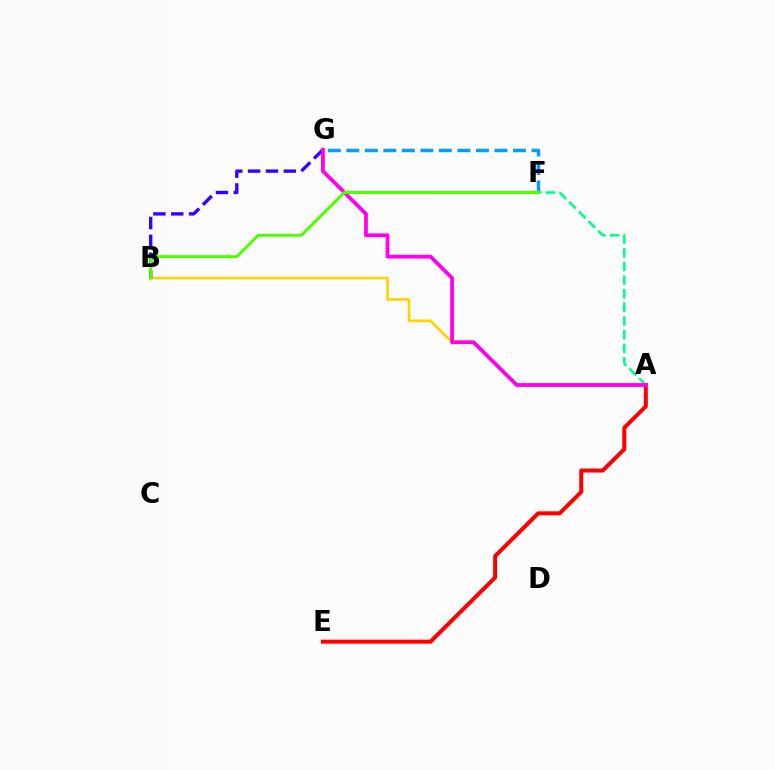{('A', 'E'): [{'color': '#ff0000', 'line_style': 'solid', 'thickness': 2.89}], ('F', 'G'): [{'color': '#009eff', 'line_style': 'dashed', 'thickness': 2.52}], ('A', 'B'): [{'color': '#ffd500', 'line_style': 'solid', 'thickness': 1.92}], ('B', 'G'): [{'color': '#3700ff', 'line_style': 'dashed', 'thickness': 2.42}], ('A', 'F'): [{'color': '#00ff86', 'line_style': 'dashed', 'thickness': 1.85}], ('A', 'G'): [{'color': '#ff00ed', 'line_style': 'solid', 'thickness': 2.72}], ('B', 'F'): [{'color': '#4fff00', 'line_style': 'solid', 'thickness': 2.15}]}